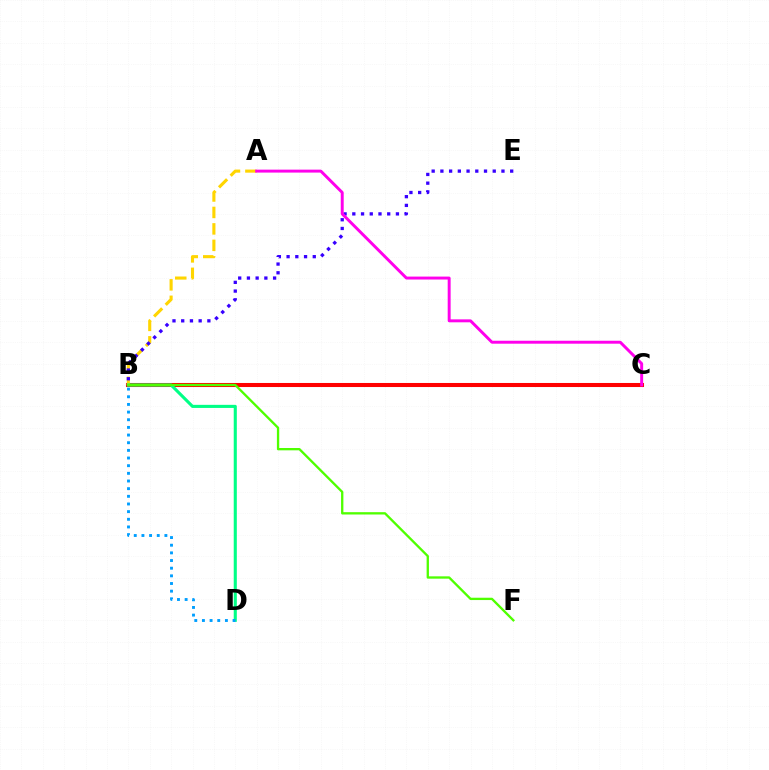{('B', 'C'): [{'color': '#ff0000', 'line_style': 'solid', 'thickness': 2.92}], ('A', 'B'): [{'color': '#ffd500', 'line_style': 'dashed', 'thickness': 2.24}], ('B', 'D'): [{'color': '#00ff86', 'line_style': 'solid', 'thickness': 2.23}, {'color': '#009eff', 'line_style': 'dotted', 'thickness': 2.08}], ('B', 'F'): [{'color': '#4fff00', 'line_style': 'solid', 'thickness': 1.67}], ('B', 'E'): [{'color': '#3700ff', 'line_style': 'dotted', 'thickness': 2.37}], ('A', 'C'): [{'color': '#ff00ed', 'line_style': 'solid', 'thickness': 2.12}]}